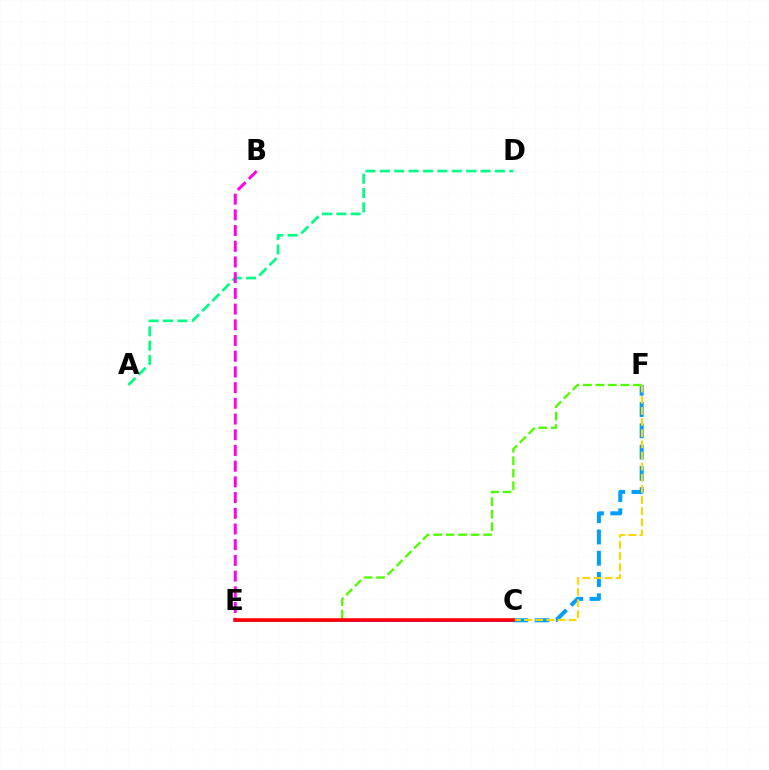{('A', 'D'): [{'color': '#00ff86', 'line_style': 'dashed', 'thickness': 1.95}], ('C', 'E'): [{'color': '#3700ff', 'line_style': 'solid', 'thickness': 1.85}, {'color': '#ff0000', 'line_style': 'solid', 'thickness': 2.58}], ('C', 'F'): [{'color': '#009eff', 'line_style': 'dashed', 'thickness': 2.89}, {'color': '#ffd500', 'line_style': 'dashed', 'thickness': 1.51}], ('E', 'F'): [{'color': '#4fff00', 'line_style': 'dashed', 'thickness': 1.69}], ('B', 'E'): [{'color': '#ff00ed', 'line_style': 'dashed', 'thickness': 2.13}]}